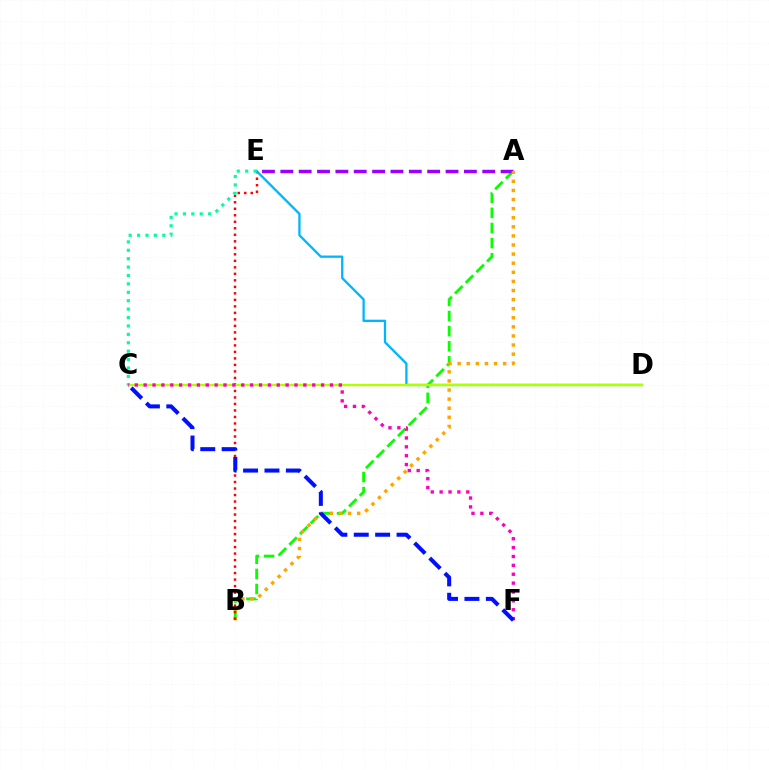{('A', 'B'): [{'color': '#08ff00', 'line_style': 'dashed', 'thickness': 2.05}, {'color': '#ffa500', 'line_style': 'dotted', 'thickness': 2.47}], ('A', 'E'): [{'color': '#9b00ff', 'line_style': 'dashed', 'thickness': 2.49}], ('B', 'E'): [{'color': '#ff0000', 'line_style': 'dotted', 'thickness': 1.77}], ('D', 'E'): [{'color': '#00b5ff', 'line_style': 'solid', 'thickness': 1.65}], ('C', 'D'): [{'color': '#b3ff00', 'line_style': 'solid', 'thickness': 1.74}], ('C', 'E'): [{'color': '#00ff9d', 'line_style': 'dotted', 'thickness': 2.28}], ('C', 'F'): [{'color': '#ff00bd', 'line_style': 'dotted', 'thickness': 2.41}, {'color': '#0010ff', 'line_style': 'dashed', 'thickness': 2.91}]}